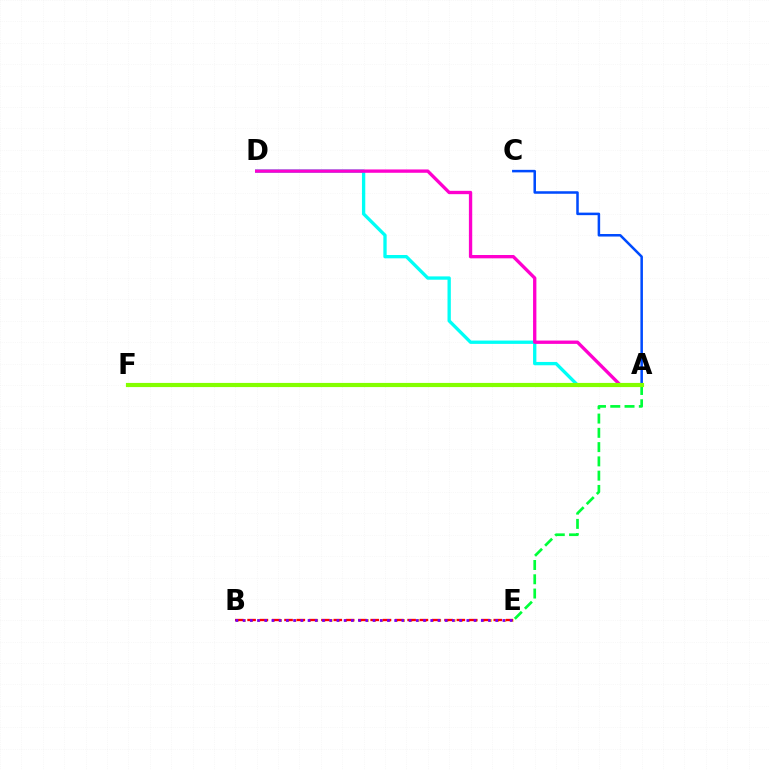{('A', 'E'): [{'color': '#00ff39', 'line_style': 'dashed', 'thickness': 1.94}], ('A', 'D'): [{'color': '#00fff6', 'line_style': 'solid', 'thickness': 2.39}, {'color': '#ff00cf', 'line_style': 'solid', 'thickness': 2.4}], ('A', 'C'): [{'color': '#004bff', 'line_style': 'solid', 'thickness': 1.82}], ('B', 'E'): [{'color': '#ffbd00', 'line_style': 'dotted', 'thickness': 1.97}, {'color': '#ff0000', 'line_style': 'dashed', 'thickness': 1.67}, {'color': '#7200ff', 'line_style': 'dotted', 'thickness': 1.96}], ('A', 'F'): [{'color': '#84ff00', 'line_style': 'solid', 'thickness': 2.99}]}